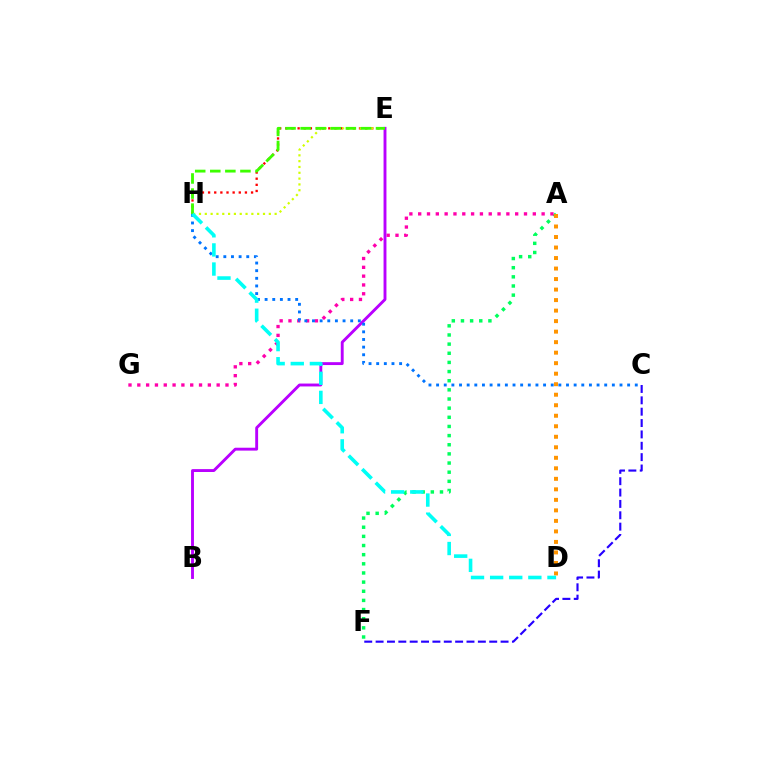{('A', 'F'): [{'color': '#00ff5c', 'line_style': 'dotted', 'thickness': 2.49}], ('C', 'F'): [{'color': '#2500ff', 'line_style': 'dashed', 'thickness': 1.54}], ('A', 'G'): [{'color': '#ff00ac', 'line_style': 'dotted', 'thickness': 2.4}], ('E', 'H'): [{'color': '#ff0000', 'line_style': 'dotted', 'thickness': 1.67}, {'color': '#d1ff00', 'line_style': 'dotted', 'thickness': 1.58}, {'color': '#3dff00', 'line_style': 'dashed', 'thickness': 2.05}], ('B', 'E'): [{'color': '#b900ff', 'line_style': 'solid', 'thickness': 2.08}], ('C', 'H'): [{'color': '#0074ff', 'line_style': 'dotted', 'thickness': 2.08}], ('A', 'D'): [{'color': '#ff9400', 'line_style': 'dotted', 'thickness': 2.86}], ('D', 'H'): [{'color': '#00fff6', 'line_style': 'dashed', 'thickness': 2.6}]}